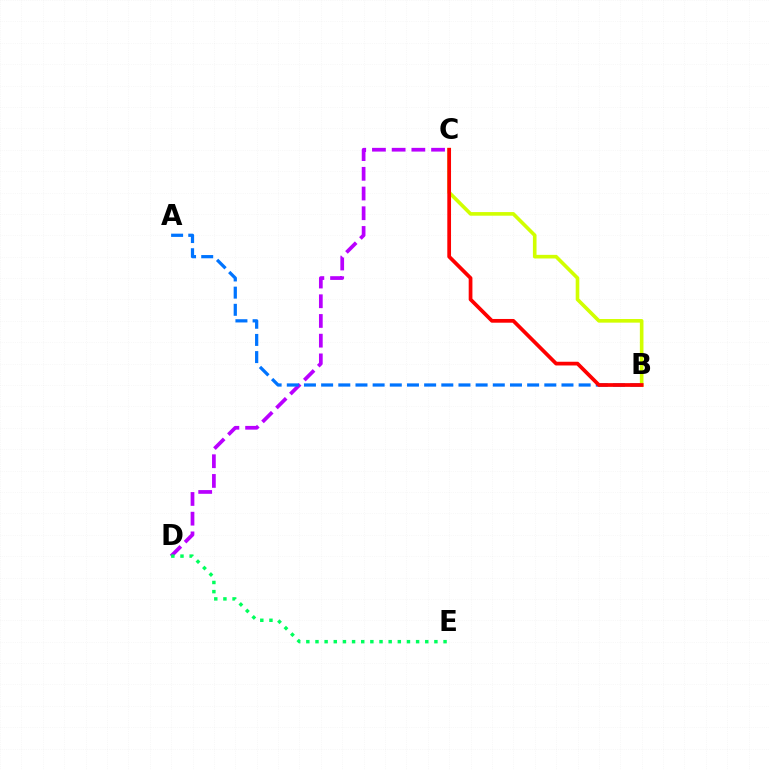{('C', 'D'): [{'color': '#b900ff', 'line_style': 'dashed', 'thickness': 2.68}], ('A', 'B'): [{'color': '#0074ff', 'line_style': 'dashed', 'thickness': 2.33}], ('B', 'C'): [{'color': '#d1ff00', 'line_style': 'solid', 'thickness': 2.61}, {'color': '#ff0000', 'line_style': 'solid', 'thickness': 2.68}], ('D', 'E'): [{'color': '#00ff5c', 'line_style': 'dotted', 'thickness': 2.49}]}